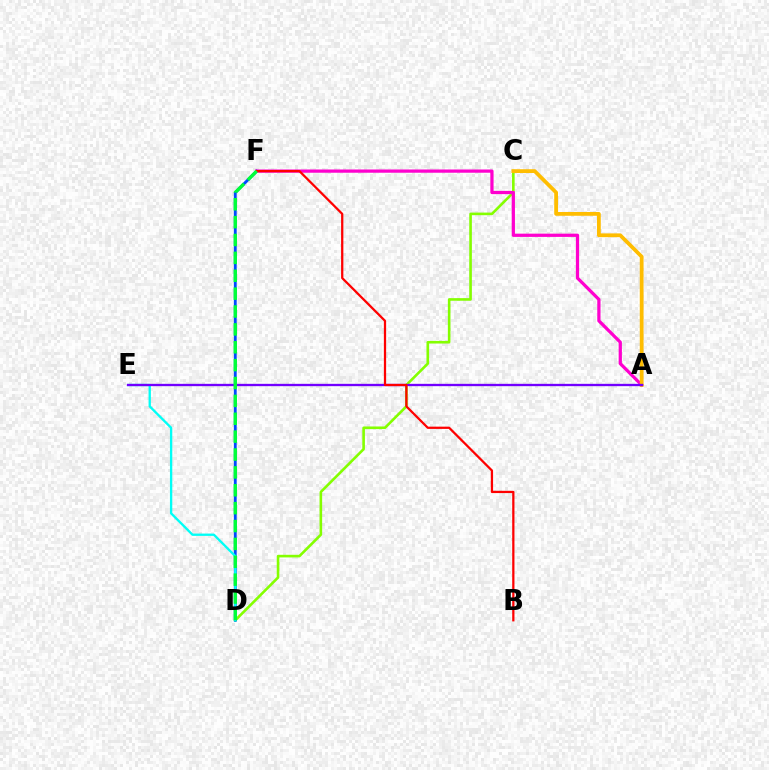{('C', 'D'): [{'color': '#84ff00', 'line_style': 'solid', 'thickness': 1.88}], ('D', 'F'): [{'color': '#004bff', 'line_style': 'solid', 'thickness': 2.03}, {'color': '#00ff39', 'line_style': 'dashed', 'thickness': 2.43}], ('D', 'E'): [{'color': '#00fff6', 'line_style': 'solid', 'thickness': 1.67}], ('A', 'F'): [{'color': '#ff00cf', 'line_style': 'solid', 'thickness': 2.33}], ('A', 'C'): [{'color': '#ffbd00', 'line_style': 'solid', 'thickness': 2.72}], ('A', 'E'): [{'color': '#7200ff', 'line_style': 'solid', 'thickness': 1.68}], ('B', 'F'): [{'color': '#ff0000', 'line_style': 'solid', 'thickness': 1.62}]}